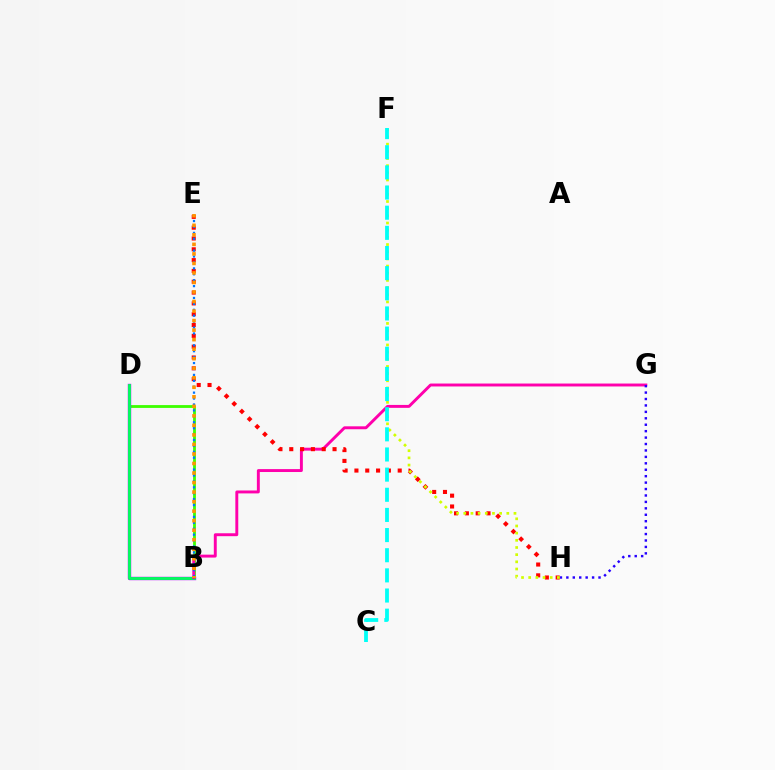{('B', 'D'): [{'color': '#3dff00', 'line_style': 'solid', 'thickness': 2.03}, {'color': '#b900ff', 'line_style': 'solid', 'thickness': 2.45}, {'color': '#00ff5c', 'line_style': 'solid', 'thickness': 2.05}], ('B', 'G'): [{'color': '#ff00ac', 'line_style': 'solid', 'thickness': 2.11}], ('G', 'H'): [{'color': '#2500ff', 'line_style': 'dotted', 'thickness': 1.75}], ('E', 'H'): [{'color': '#ff0000', 'line_style': 'dotted', 'thickness': 2.94}], ('F', 'H'): [{'color': '#d1ff00', 'line_style': 'dotted', 'thickness': 1.95}], ('B', 'E'): [{'color': '#0074ff', 'line_style': 'dotted', 'thickness': 1.61}, {'color': '#ff9400', 'line_style': 'dotted', 'thickness': 2.59}], ('C', 'F'): [{'color': '#00fff6', 'line_style': 'dashed', 'thickness': 2.74}]}